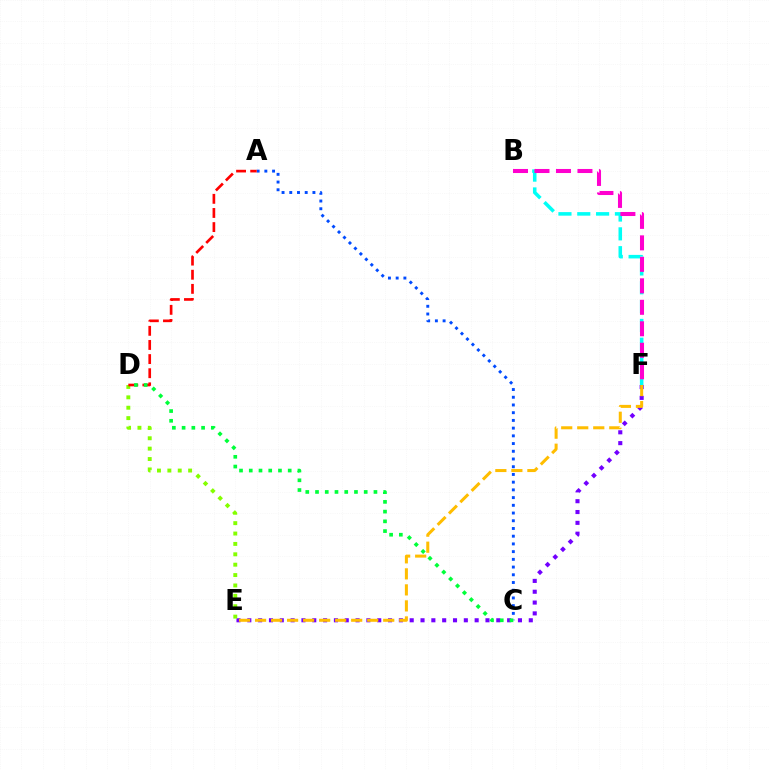{('B', 'F'): [{'color': '#00fff6', 'line_style': 'dashed', 'thickness': 2.56}, {'color': '#ff00cf', 'line_style': 'dashed', 'thickness': 2.92}], ('E', 'F'): [{'color': '#7200ff', 'line_style': 'dotted', 'thickness': 2.94}, {'color': '#ffbd00', 'line_style': 'dashed', 'thickness': 2.18}], ('D', 'E'): [{'color': '#84ff00', 'line_style': 'dotted', 'thickness': 2.82}], ('A', 'C'): [{'color': '#004bff', 'line_style': 'dotted', 'thickness': 2.1}], ('A', 'D'): [{'color': '#ff0000', 'line_style': 'dashed', 'thickness': 1.92}], ('C', 'D'): [{'color': '#00ff39', 'line_style': 'dotted', 'thickness': 2.65}]}